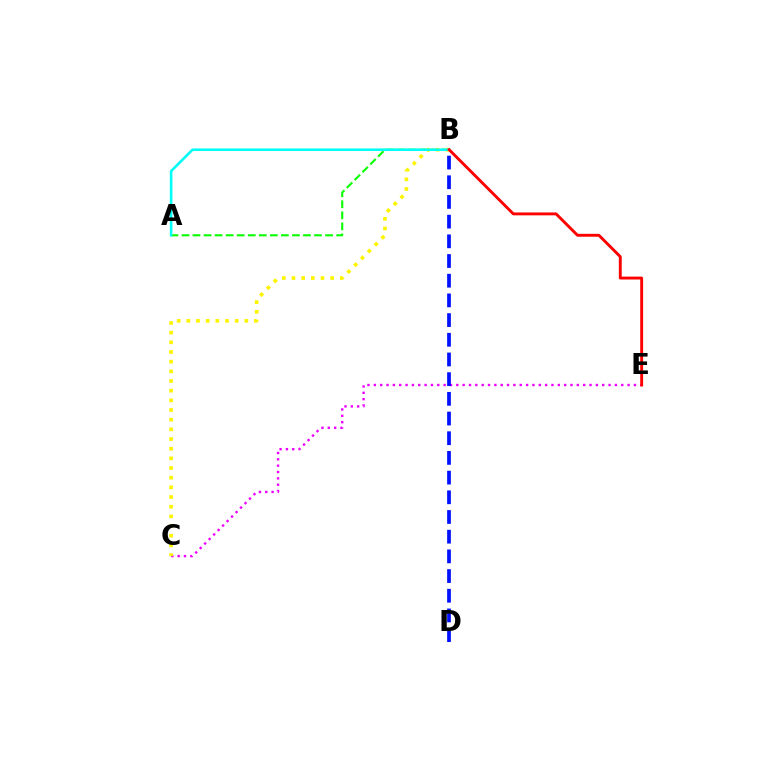{('C', 'E'): [{'color': '#ee00ff', 'line_style': 'dotted', 'thickness': 1.72}], ('A', 'B'): [{'color': '#08ff00', 'line_style': 'dashed', 'thickness': 1.5}, {'color': '#00fff6', 'line_style': 'solid', 'thickness': 1.85}], ('B', 'C'): [{'color': '#fcf500', 'line_style': 'dotted', 'thickness': 2.63}], ('B', 'D'): [{'color': '#0010ff', 'line_style': 'dashed', 'thickness': 2.67}], ('B', 'E'): [{'color': '#ff0000', 'line_style': 'solid', 'thickness': 2.08}]}